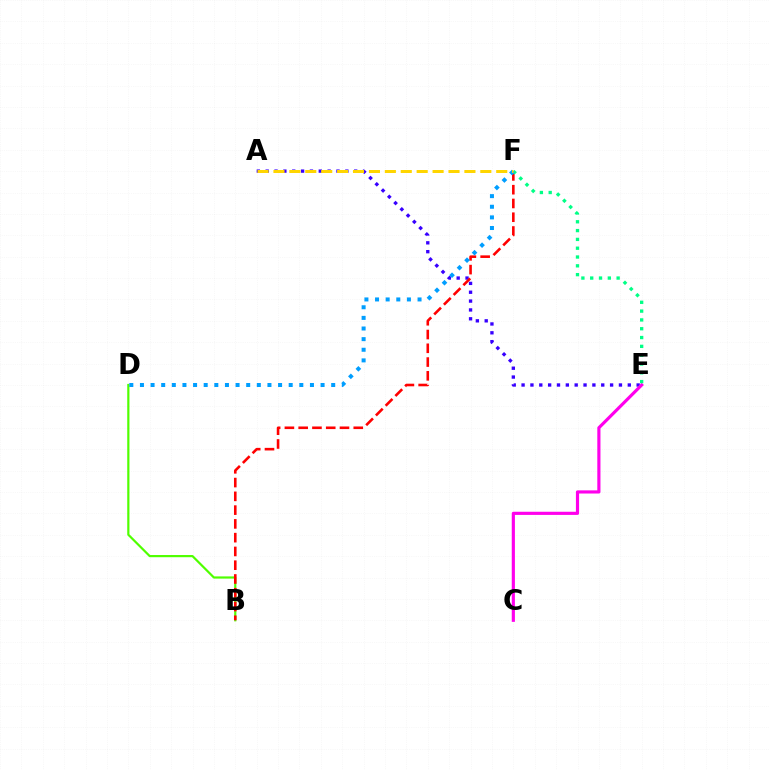{('A', 'E'): [{'color': '#3700ff', 'line_style': 'dotted', 'thickness': 2.4}], ('B', 'D'): [{'color': '#4fff00', 'line_style': 'solid', 'thickness': 1.58}], ('C', 'E'): [{'color': '#ff00ed', 'line_style': 'solid', 'thickness': 2.28}], ('B', 'F'): [{'color': '#ff0000', 'line_style': 'dashed', 'thickness': 1.87}], ('E', 'F'): [{'color': '#00ff86', 'line_style': 'dotted', 'thickness': 2.39}], ('D', 'F'): [{'color': '#009eff', 'line_style': 'dotted', 'thickness': 2.89}], ('A', 'F'): [{'color': '#ffd500', 'line_style': 'dashed', 'thickness': 2.16}]}